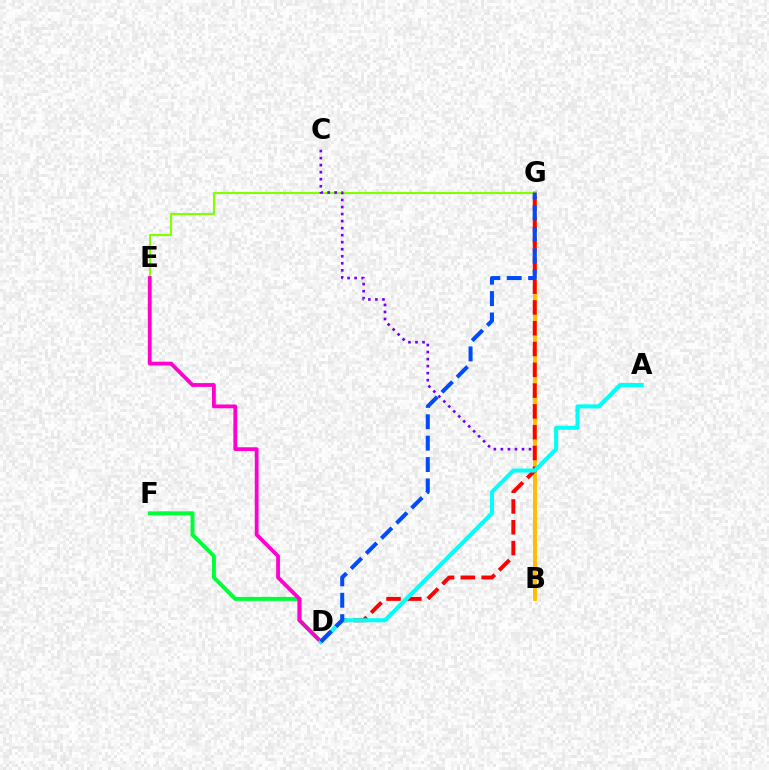{('E', 'G'): [{'color': '#84ff00', 'line_style': 'solid', 'thickness': 1.55}], ('B', 'C'): [{'color': '#7200ff', 'line_style': 'dotted', 'thickness': 1.91}], ('B', 'G'): [{'color': '#ffbd00', 'line_style': 'solid', 'thickness': 2.81}], ('D', 'G'): [{'color': '#ff0000', 'line_style': 'dashed', 'thickness': 2.82}, {'color': '#004bff', 'line_style': 'dashed', 'thickness': 2.91}], ('D', 'F'): [{'color': '#00ff39', 'line_style': 'solid', 'thickness': 2.86}], ('D', 'E'): [{'color': '#ff00cf', 'line_style': 'solid', 'thickness': 2.73}], ('A', 'D'): [{'color': '#00fff6', 'line_style': 'solid', 'thickness': 2.91}]}